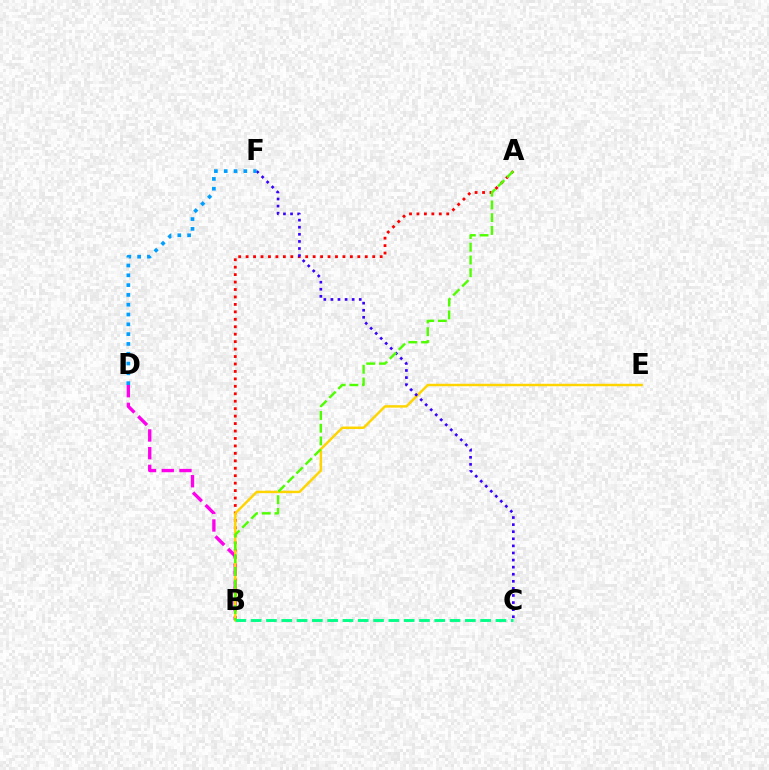{('A', 'B'): [{'color': '#ff0000', 'line_style': 'dotted', 'thickness': 2.02}, {'color': '#4fff00', 'line_style': 'dashed', 'thickness': 1.73}], ('B', 'D'): [{'color': '#ff00ed', 'line_style': 'dashed', 'thickness': 2.41}], ('B', 'E'): [{'color': '#ffd500', 'line_style': 'solid', 'thickness': 1.77}], ('B', 'C'): [{'color': '#00ff86', 'line_style': 'dashed', 'thickness': 2.08}], ('C', 'F'): [{'color': '#3700ff', 'line_style': 'dotted', 'thickness': 1.93}], ('D', 'F'): [{'color': '#009eff', 'line_style': 'dotted', 'thickness': 2.66}]}